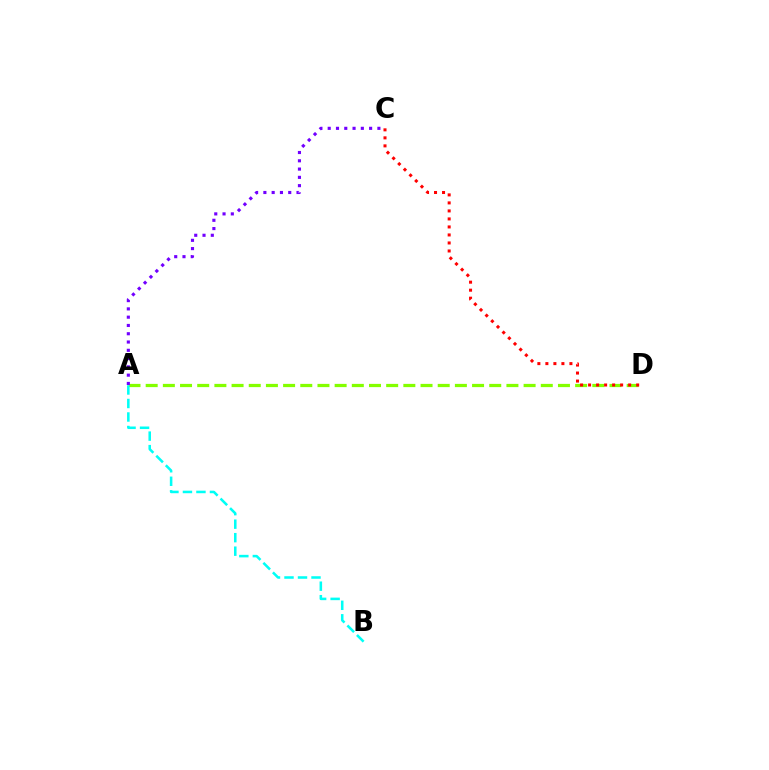{('A', 'D'): [{'color': '#84ff00', 'line_style': 'dashed', 'thickness': 2.33}], ('A', 'B'): [{'color': '#00fff6', 'line_style': 'dashed', 'thickness': 1.83}], ('A', 'C'): [{'color': '#7200ff', 'line_style': 'dotted', 'thickness': 2.25}], ('C', 'D'): [{'color': '#ff0000', 'line_style': 'dotted', 'thickness': 2.18}]}